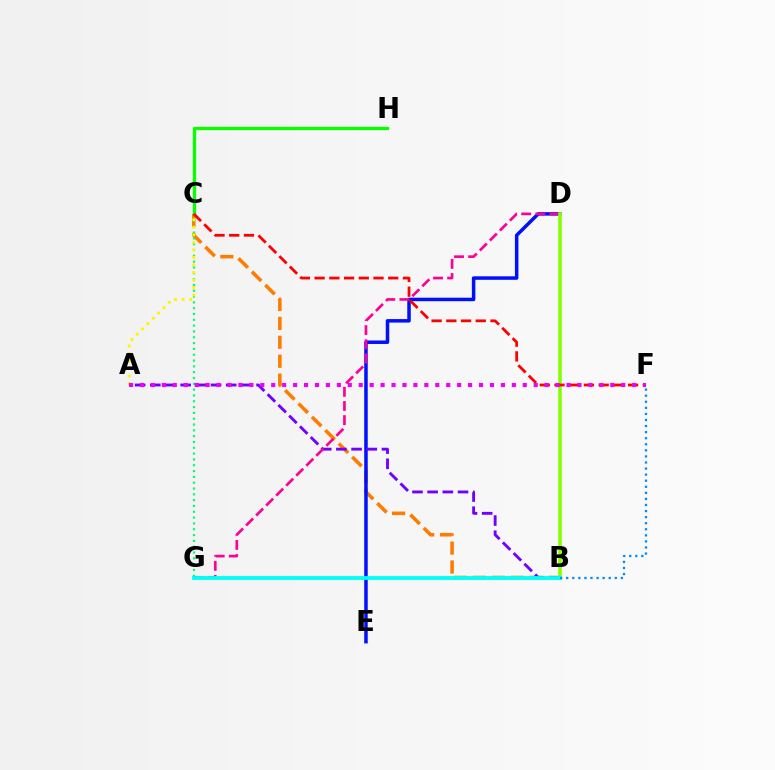{('B', 'C'): [{'color': '#ff7c00', 'line_style': 'dashed', 'thickness': 2.57}], ('D', 'E'): [{'color': '#0010ff', 'line_style': 'solid', 'thickness': 2.52}], ('A', 'B'): [{'color': '#7200ff', 'line_style': 'dashed', 'thickness': 2.06}], ('C', 'G'): [{'color': '#00ff74', 'line_style': 'dotted', 'thickness': 1.58}], ('D', 'G'): [{'color': '#ff0094', 'line_style': 'dashed', 'thickness': 1.92}], ('A', 'C'): [{'color': '#fcf500', 'line_style': 'dotted', 'thickness': 2.05}], ('B', 'D'): [{'color': '#84ff00', 'line_style': 'solid', 'thickness': 2.58}], ('C', 'H'): [{'color': '#08ff00', 'line_style': 'solid', 'thickness': 2.38}], ('C', 'F'): [{'color': '#ff0000', 'line_style': 'dashed', 'thickness': 2.0}], ('A', 'F'): [{'color': '#ee00ff', 'line_style': 'dotted', 'thickness': 2.97}], ('B', 'G'): [{'color': '#00fff6', 'line_style': 'solid', 'thickness': 2.75}], ('B', 'F'): [{'color': '#008cff', 'line_style': 'dotted', 'thickness': 1.65}]}